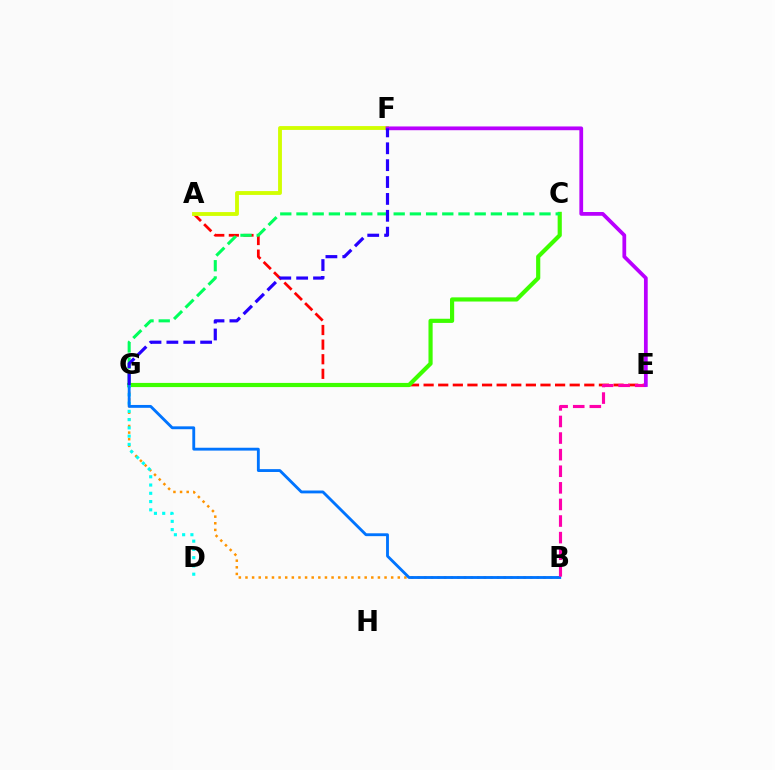{('B', 'G'): [{'color': '#ff9400', 'line_style': 'dotted', 'thickness': 1.8}, {'color': '#0074ff', 'line_style': 'solid', 'thickness': 2.06}], ('A', 'E'): [{'color': '#ff0000', 'line_style': 'dashed', 'thickness': 1.98}], ('C', 'G'): [{'color': '#3dff00', 'line_style': 'solid', 'thickness': 3.0}, {'color': '#00ff5c', 'line_style': 'dashed', 'thickness': 2.2}], ('A', 'F'): [{'color': '#d1ff00', 'line_style': 'solid', 'thickness': 2.77}], ('D', 'G'): [{'color': '#00fff6', 'line_style': 'dotted', 'thickness': 2.25}], ('B', 'E'): [{'color': '#ff00ac', 'line_style': 'dashed', 'thickness': 2.25}], ('E', 'F'): [{'color': '#b900ff', 'line_style': 'solid', 'thickness': 2.7}], ('F', 'G'): [{'color': '#2500ff', 'line_style': 'dashed', 'thickness': 2.29}]}